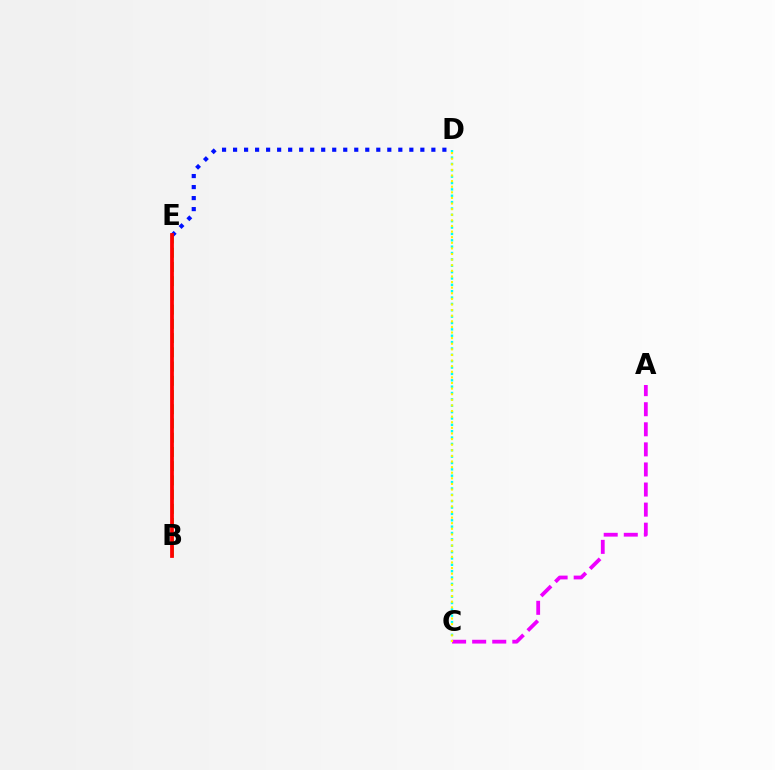{('C', 'D'): [{'color': '#00fff6', 'line_style': 'dotted', 'thickness': 1.73}, {'color': '#fcf500', 'line_style': 'dotted', 'thickness': 1.52}], ('B', 'E'): [{'color': '#08ff00', 'line_style': 'dashed', 'thickness': 1.93}, {'color': '#ff0000', 'line_style': 'solid', 'thickness': 2.71}], ('A', 'C'): [{'color': '#ee00ff', 'line_style': 'dashed', 'thickness': 2.73}], ('D', 'E'): [{'color': '#0010ff', 'line_style': 'dotted', 'thickness': 2.99}]}